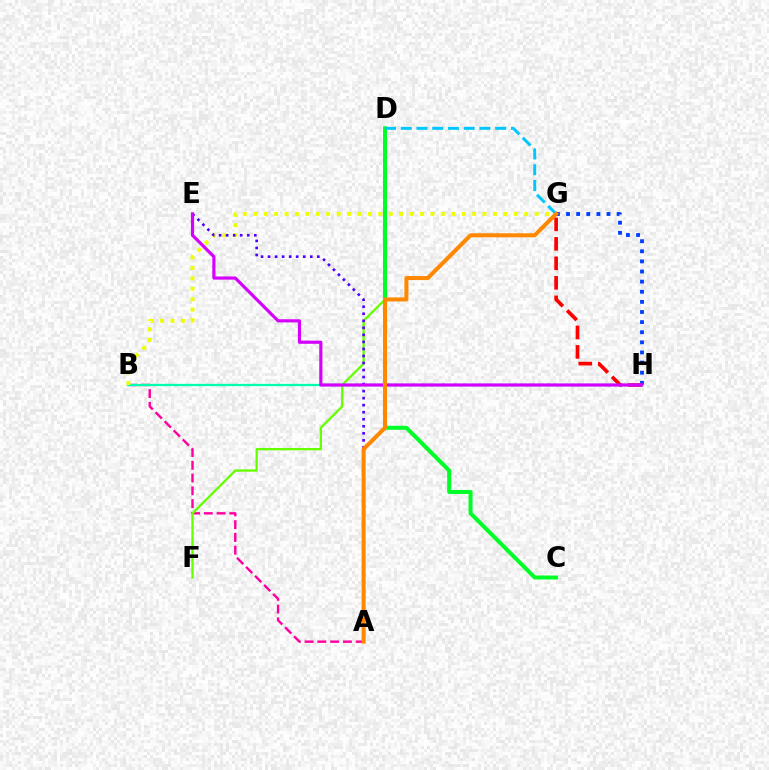{('A', 'B'): [{'color': '#ff00a0', 'line_style': 'dashed', 'thickness': 1.73}], ('D', 'F'): [{'color': '#66ff00', 'line_style': 'solid', 'thickness': 1.66}], ('G', 'H'): [{'color': '#003fff', 'line_style': 'dotted', 'thickness': 2.75}, {'color': '#ff0000', 'line_style': 'dashed', 'thickness': 2.65}], ('C', 'D'): [{'color': '#00ff27', 'line_style': 'solid', 'thickness': 2.89}], ('D', 'G'): [{'color': '#00c7ff', 'line_style': 'dashed', 'thickness': 2.14}], ('B', 'H'): [{'color': '#00ffaf', 'line_style': 'solid', 'thickness': 1.67}], ('B', 'G'): [{'color': '#eeff00', 'line_style': 'dotted', 'thickness': 2.83}], ('A', 'E'): [{'color': '#4f00ff', 'line_style': 'dotted', 'thickness': 1.91}], ('E', 'H'): [{'color': '#d600ff', 'line_style': 'solid', 'thickness': 2.28}], ('A', 'G'): [{'color': '#ff8800', 'line_style': 'solid', 'thickness': 2.91}]}